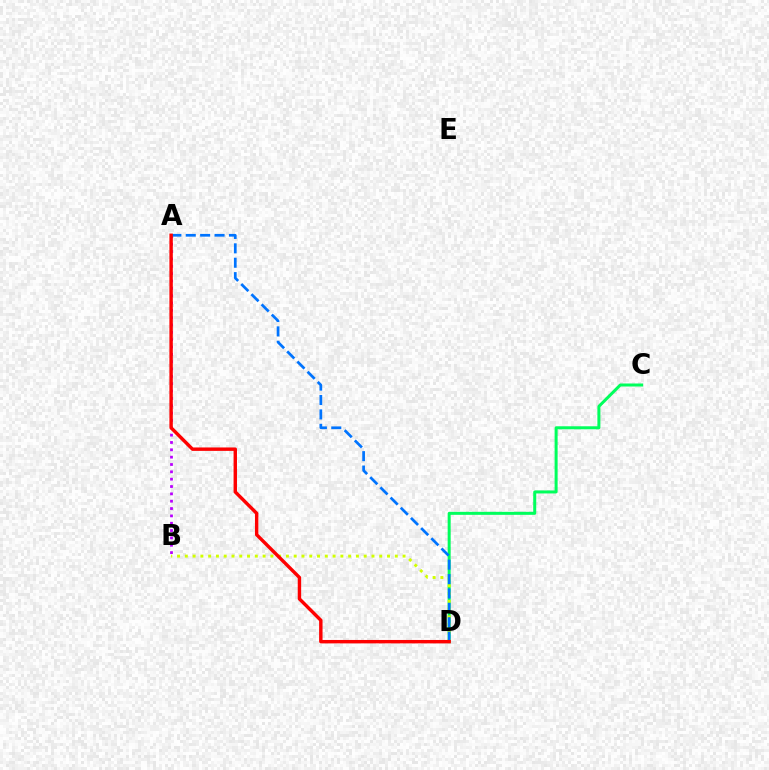{('C', 'D'): [{'color': '#00ff5c', 'line_style': 'solid', 'thickness': 2.16}], ('A', 'B'): [{'color': '#b900ff', 'line_style': 'dotted', 'thickness': 1.99}], ('B', 'D'): [{'color': '#d1ff00', 'line_style': 'dotted', 'thickness': 2.11}], ('A', 'D'): [{'color': '#0074ff', 'line_style': 'dashed', 'thickness': 1.96}, {'color': '#ff0000', 'line_style': 'solid', 'thickness': 2.46}]}